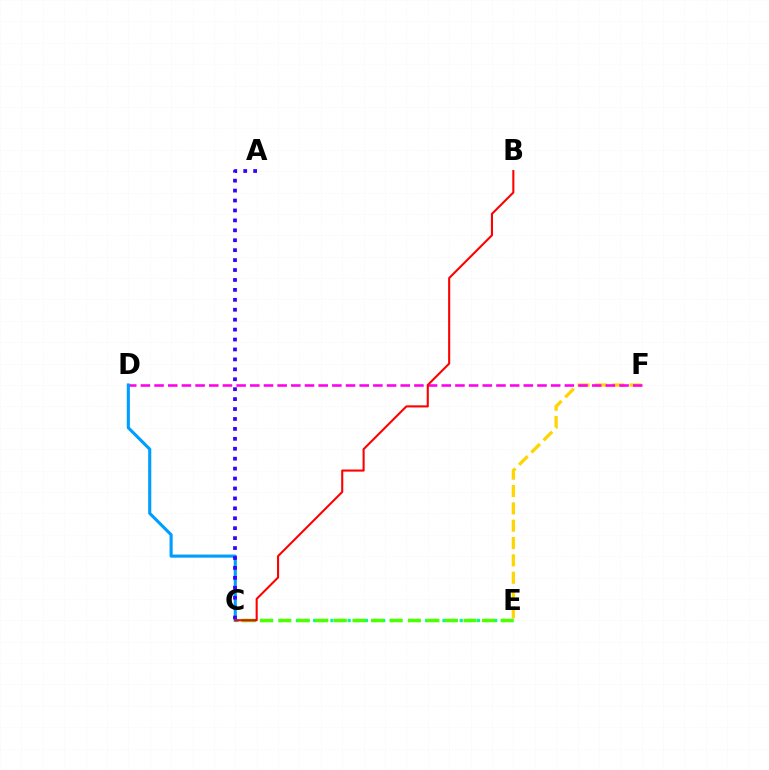{('E', 'F'): [{'color': '#ffd500', 'line_style': 'dashed', 'thickness': 2.36}], ('D', 'F'): [{'color': '#ff00ed', 'line_style': 'dashed', 'thickness': 1.86}], ('C', 'E'): [{'color': '#00ff86', 'line_style': 'dotted', 'thickness': 2.34}, {'color': '#4fff00', 'line_style': 'dashed', 'thickness': 2.52}], ('C', 'D'): [{'color': '#009eff', 'line_style': 'solid', 'thickness': 2.24}], ('A', 'C'): [{'color': '#3700ff', 'line_style': 'dotted', 'thickness': 2.7}], ('B', 'C'): [{'color': '#ff0000', 'line_style': 'solid', 'thickness': 1.5}]}